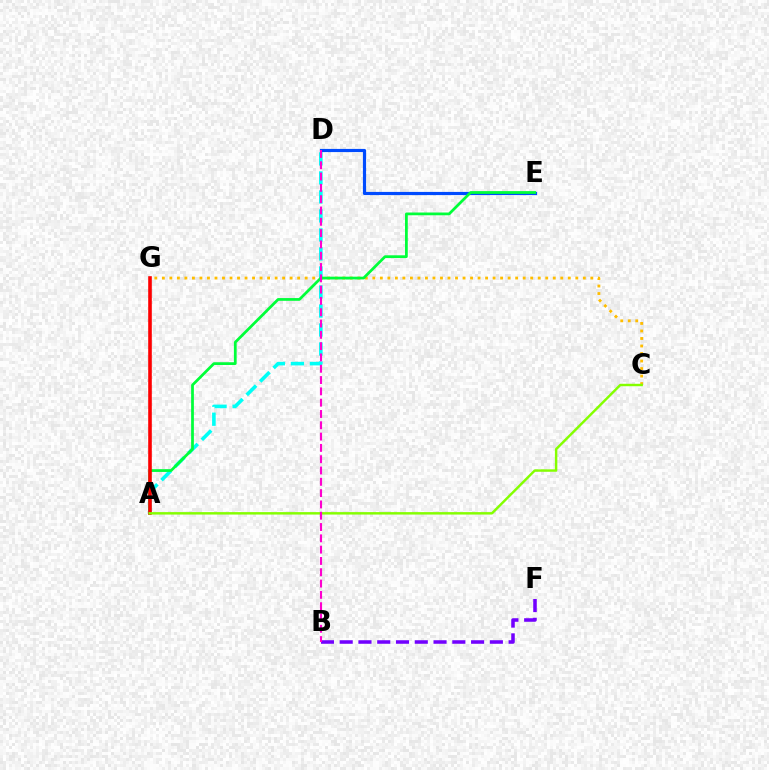{('A', 'D'): [{'color': '#00fff6', 'line_style': 'dashed', 'thickness': 2.58}], ('C', 'G'): [{'color': '#ffbd00', 'line_style': 'dotted', 'thickness': 2.04}], ('D', 'E'): [{'color': '#004bff', 'line_style': 'solid', 'thickness': 2.28}], ('B', 'F'): [{'color': '#7200ff', 'line_style': 'dashed', 'thickness': 2.55}], ('A', 'E'): [{'color': '#00ff39', 'line_style': 'solid', 'thickness': 1.98}], ('A', 'G'): [{'color': '#ff0000', 'line_style': 'solid', 'thickness': 2.59}], ('A', 'C'): [{'color': '#84ff00', 'line_style': 'solid', 'thickness': 1.76}], ('B', 'D'): [{'color': '#ff00cf', 'line_style': 'dashed', 'thickness': 1.54}]}